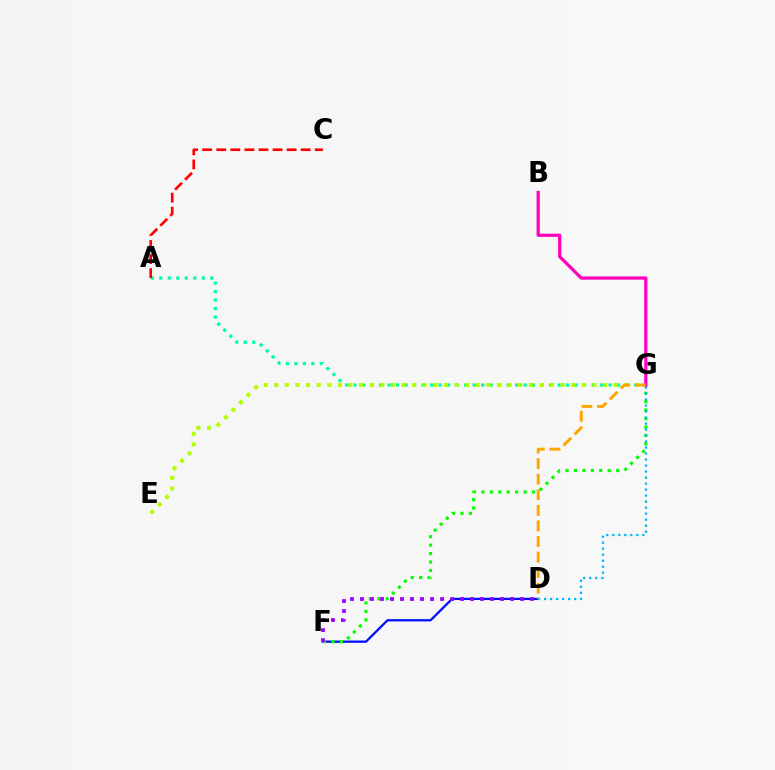{('D', 'F'): [{'color': '#0010ff', 'line_style': 'solid', 'thickness': 1.64}, {'color': '#9b00ff', 'line_style': 'dotted', 'thickness': 2.72}], ('A', 'G'): [{'color': '#00ff9d', 'line_style': 'dotted', 'thickness': 2.31}], ('E', 'G'): [{'color': '#b3ff00', 'line_style': 'dotted', 'thickness': 2.88}], ('F', 'G'): [{'color': '#08ff00', 'line_style': 'dotted', 'thickness': 2.3}], ('A', 'C'): [{'color': '#ff0000', 'line_style': 'dashed', 'thickness': 1.91}], ('D', 'G'): [{'color': '#00b5ff', 'line_style': 'dotted', 'thickness': 1.63}, {'color': '#ffa500', 'line_style': 'dashed', 'thickness': 2.12}], ('B', 'G'): [{'color': '#ff00bd', 'line_style': 'solid', 'thickness': 2.32}]}